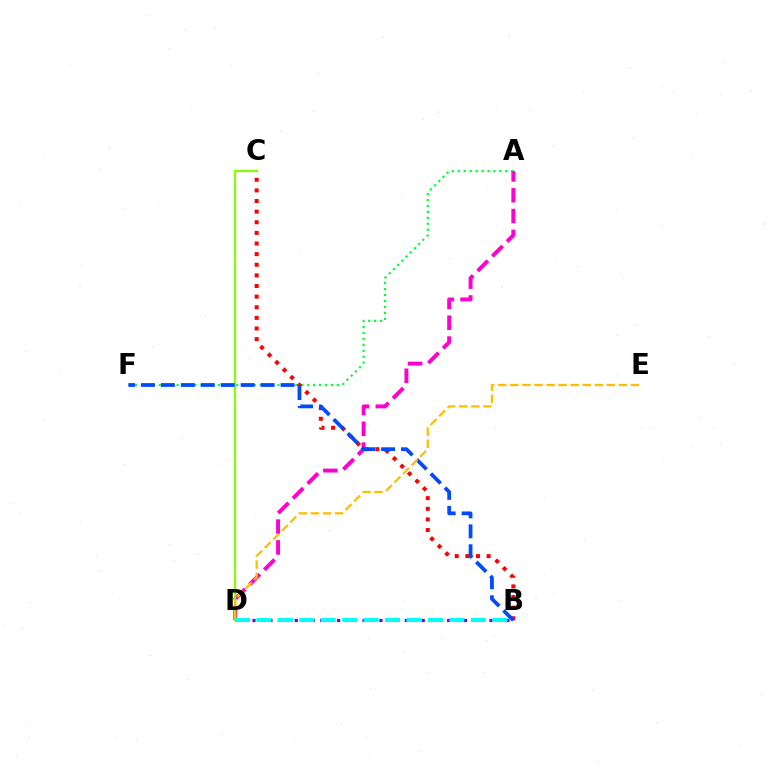{('A', 'F'): [{'color': '#00ff39', 'line_style': 'dotted', 'thickness': 1.61}], ('A', 'D'): [{'color': '#ff00cf', 'line_style': 'dashed', 'thickness': 2.83}], ('C', 'D'): [{'color': '#84ff00', 'line_style': 'solid', 'thickness': 1.6}], ('B', 'C'): [{'color': '#ff0000', 'line_style': 'dotted', 'thickness': 2.89}], ('B', 'D'): [{'color': '#7200ff', 'line_style': 'dotted', 'thickness': 2.3}, {'color': '#00fff6', 'line_style': 'dashed', 'thickness': 2.91}], ('B', 'F'): [{'color': '#004bff', 'line_style': 'dashed', 'thickness': 2.71}], ('D', 'E'): [{'color': '#ffbd00', 'line_style': 'dashed', 'thickness': 1.64}]}